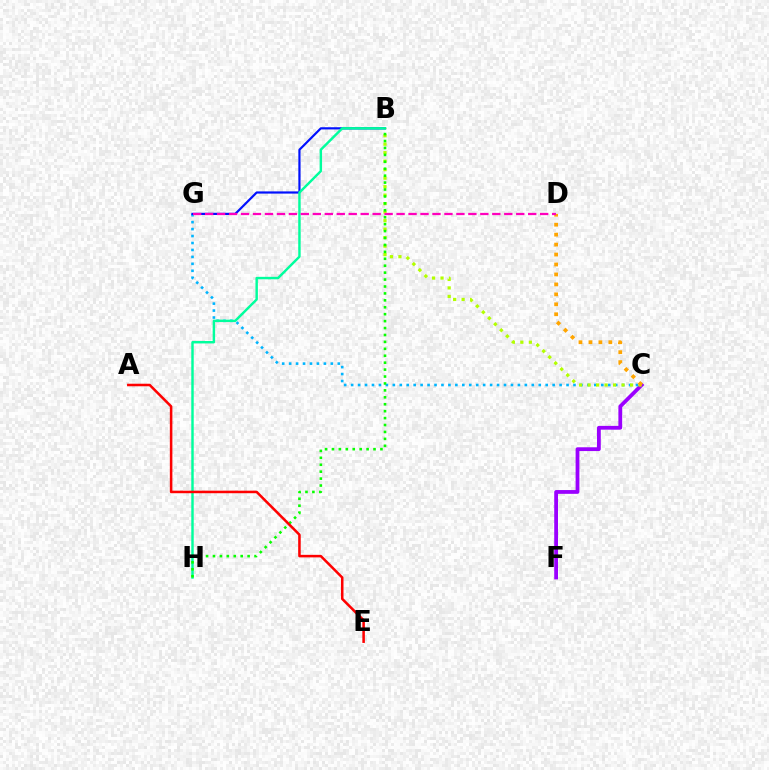{('C', 'F'): [{'color': '#9b00ff', 'line_style': 'solid', 'thickness': 2.72}], ('C', 'G'): [{'color': '#00b5ff', 'line_style': 'dotted', 'thickness': 1.89}], ('B', 'C'): [{'color': '#b3ff00', 'line_style': 'dotted', 'thickness': 2.31}], ('B', 'G'): [{'color': '#0010ff', 'line_style': 'solid', 'thickness': 1.58}], ('B', 'H'): [{'color': '#00ff9d', 'line_style': 'solid', 'thickness': 1.76}, {'color': '#08ff00', 'line_style': 'dotted', 'thickness': 1.88}], ('C', 'D'): [{'color': '#ffa500', 'line_style': 'dotted', 'thickness': 2.7}], ('A', 'E'): [{'color': '#ff0000', 'line_style': 'solid', 'thickness': 1.83}], ('D', 'G'): [{'color': '#ff00bd', 'line_style': 'dashed', 'thickness': 1.63}]}